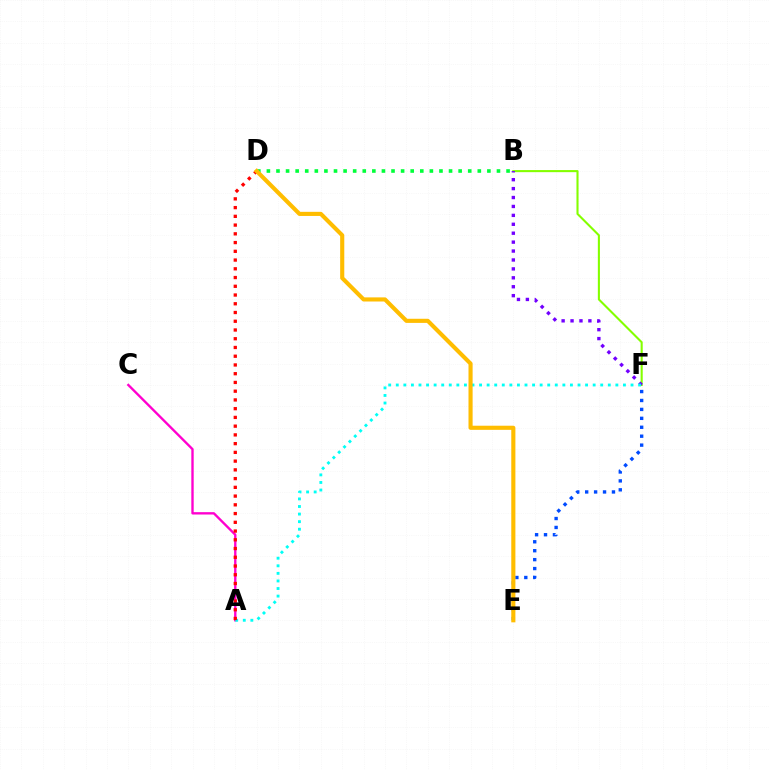{('B', 'D'): [{'color': '#00ff39', 'line_style': 'dotted', 'thickness': 2.6}], ('A', 'C'): [{'color': '#ff00cf', 'line_style': 'solid', 'thickness': 1.7}], ('B', 'F'): [{'color': '#84ff00', 'line_style': 'solid', 'thickness': 1.5}, {'color': '#7200ff', 'line_style': 'dotted', 'thickness': 2.42}], ('E', 'F'): [{'color': '#004bff', 'line_style': 'dotted', 'thickness': 2.43}], ('A', 'F'): [{'color': '#00fff6', 'line_style': 'dotted', 'thickness': 2.06}], ('A', 'D'): [{'color': '#ff0000', 'line_style': 'dotted', 'thickness': 2.38}], ('D', 'E'): [{'color': '#ffbd00', 'line_style': 'solid', 'thickness': 2.97}]}